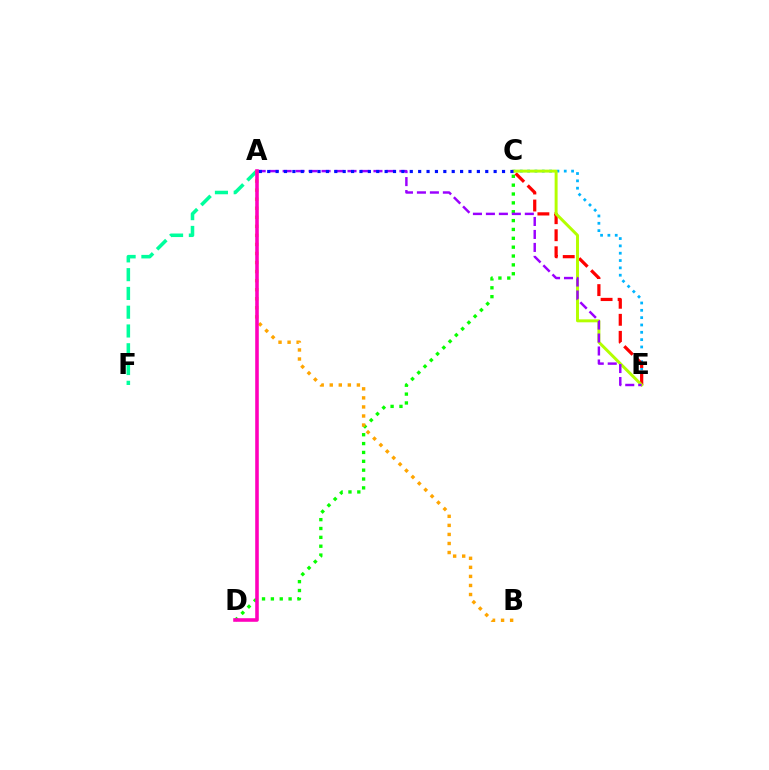{('A', 'F'): [{'color': '#00ff9d', 'line_style': 'dashed', 'thickness': 2.55}], ('C', 'E'): [{'color': '#00b5ff', 'line_style': 'dotted', 'thickness': 1.99}, {'color': '#ff0000', 'line_style': 'dashed', 'thickness': 2.31}, {'color': '#b3ff00', 'line_style': 'solid', 'thickness': 2.13}], ('C', 'D'): [{'color': '#08ff00', 'line_style': 'dotted', 'thickness': 2.41}], ('A', 'B'): [{'color': '#ffa500', 'line_style': 'dotted', 'thickness': 2.46}], ('A', 'E'): [{'color': '#9b00ff', 'line_style': 'dashed', 'thickness': 1.76}], ('A', 'C'): [{'color': '#0010ff', 'line_style': 'dotted', 'thickness': 2.28}], ('A', 'D'): [{'color': '#ff00bd', 'line_style': 'solid', 'thickness': 2.58}]}